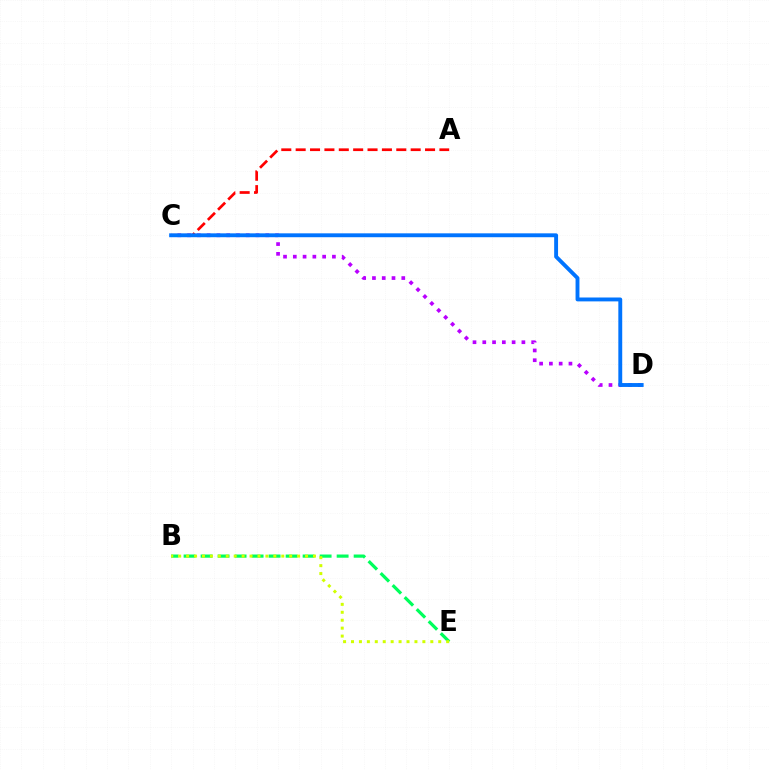{('C', 'D'): [{'color': '#b900ff', 'line_style': 'dotted', 'thickness': 2.66}, {'color': '#0074ff', 'line_style': 'solid', 'thickness': 2.8}], ('A', 'C'): [{'color': '#ff0000', 'line_style': 'dashed', 'thickness': 1.95}], ('B', 'E'): [{'color': '#00ff5c', 'line_style': 'dashed', 'thickness': 2.31}, {'color': '#d1ff00', 'line_style': 'dotted', 'thickness': 2.15}]}